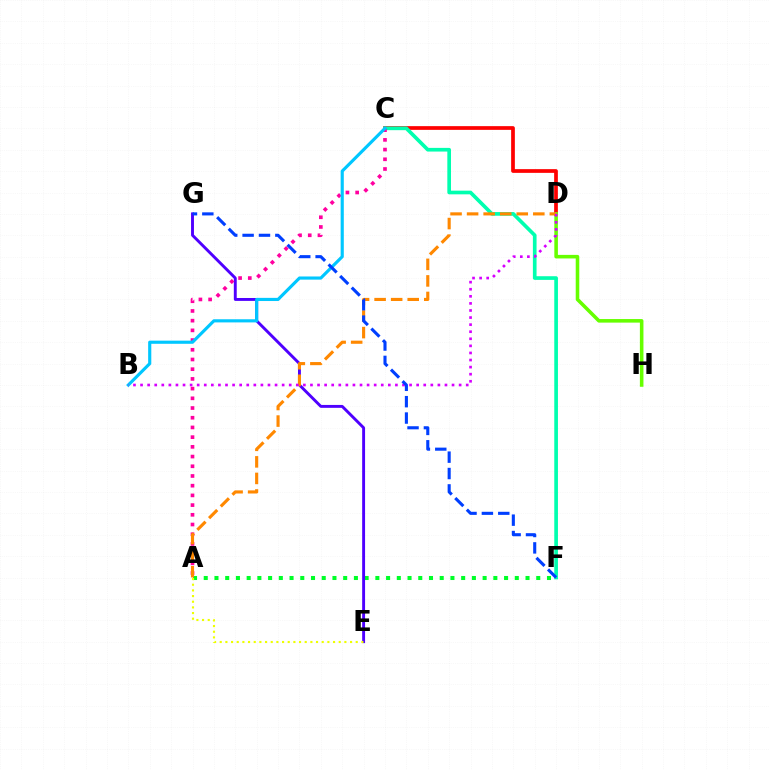{('A', 'F'): [{'color': '#00ff27', 'line_style': 'dotted', 'thickness': 2.91}], ('E', 'G'): [{'color': '#4f00ff', 'line_style': 'solid', 'thickness': 2.09}], ('C', 'D'): [{'color': '#ff0000', 'line_style': 'solid', 'thickness': 2.68}], ('D', 'H'): [{'color': '#66ff00', 'line_style': 'solid', 'thickness': 2.57}], ('C', 'F'): [{'color': '#00ffaf', 'line_style': 'solid', 'thickness': 2.64}], ('A', 'E'): [{'color': '#eeff00', 'line_style': 'dotted', 'thickness': 1.54}], ('A', 'C'): [{'color': '#ff00a0', 'line_style': 'dotted', 'thickness': 2.64}], ('B', 'C'): [{'color': '#00c7ff', 'line_style': 'solid', 'thickness': 2.27}], ('A', 'D'): [{'color': '#ff8800', 'line_style': 'dashed', 'thickness': 2.25}], ('B', 'D'): [{'color': '#d600ff', 'line_style': 'dotted', 'thickness': 1.92}], ('F', 'G'): [{'color': '#003fff', 'line_style': 'dashed', 'thickness': 2.22}]}